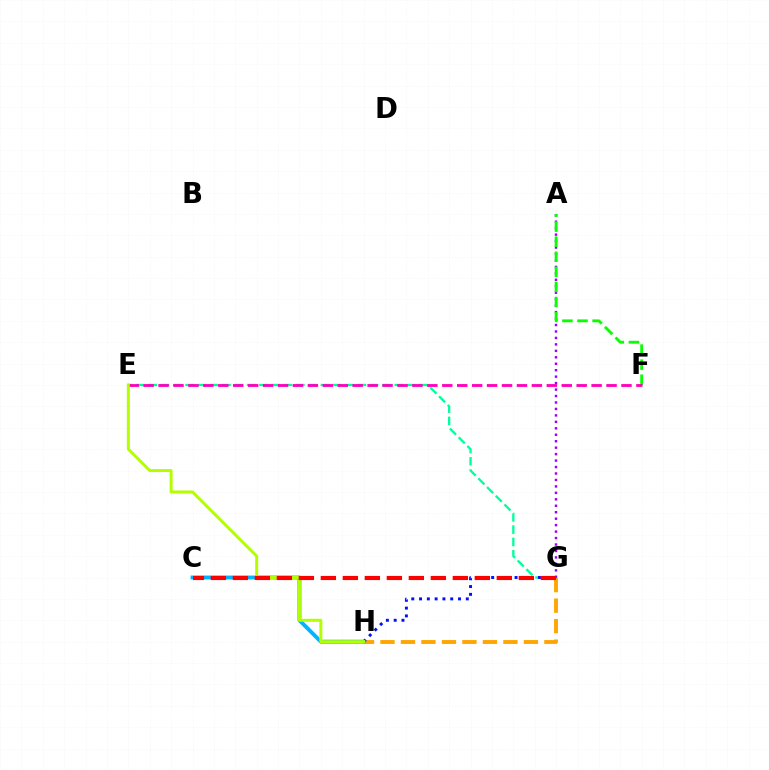{('G', 'H'): [{'color': '#ffa500', 'line_style': 'dashed', 'thickness': 2.78}, {'color': '#0010ff', 'line_style': 'dotted', 'thickness': 2.12}], ('A', 'G'): [{'color': '#9b00ff', 'line_style': 'dotted', 'thickness': 1.75}], ('E', 'G'): [{'color': '#00ff9d', 'line_style': 'dashed', 'thickness': 1.67}], ('A', 'F'): [{'color': '#08ff00', 'line_style': 'dashed', 'thickness': 2.05}], ('C', 'H'): [{'color': '#00b5ff', 'line_style': 'solid', 'thickness': 2.79}], ('E', 'F'): [{'color': '#ff00bd', 'line_style': 'dashed', 'thickness': 2.03}], ('E', 'H'): [{'color': '#b3ff00', 'line_style': 'solid', 'thickness': 2.14}], ('C', 'G'): [{'color': '#ff0000', 'line_style': 'dashed', 'thickness': 2.99}]}